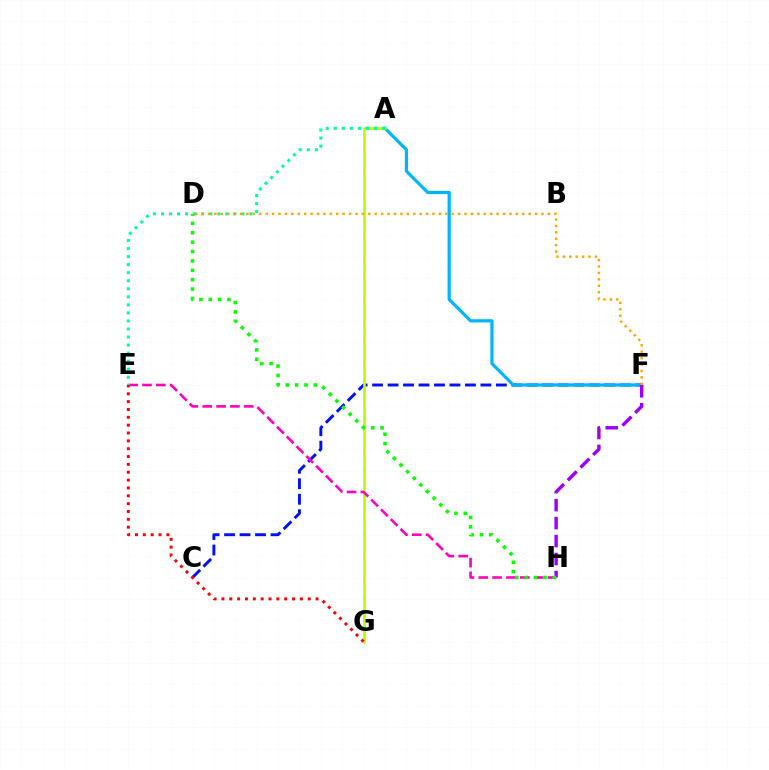{('C', 'F'): [{'color': '#0010ff', 'line_style': 'dashed', 'thickness': 2.1}], ('A', 'F'): [{'color': '#00b5ff', 'line_style': 'solid', 'thickness': 2.31}], ('A', 'G'): [{'color': '#b3ff00', 'line_style': 'solid', 'thickness': 1.91}], ('E', 'H'): [{'color': '#ff00bd', 'line_style': 'dashed', 'thickness': 1.88}], ('E', 'G'): [{'color': '#ff0000', 'line_style': 'dotted', 'thickness': 2.13}], ('F', 'H'): [{'color': '#9b00ff', 'line_style': 'dashed', 'thickness': 2.44}], ('A', 'E'): [{'color': '#00ff9d', 'line_style': 'dotted', 'thickness': 2.19}], ('D', 'F'): [{'color': '#ffa500', 'line_style': 'dotted', 'thickness': 1.74}], ('D', 'H'): [{'color': '#08ff00', 'line_style': 'dotted', 'thickness': 2.55}]}